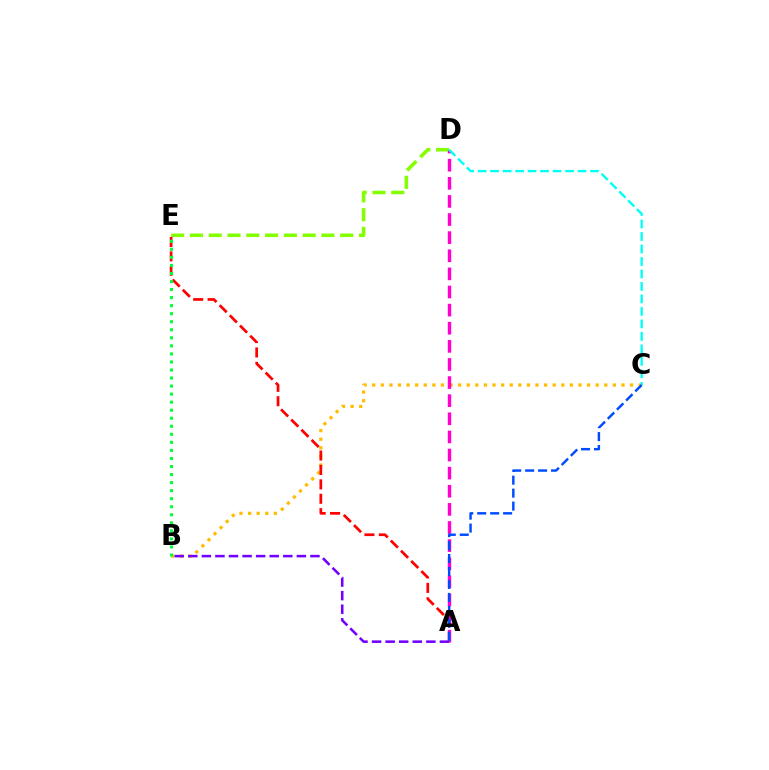{('B', 'C'): [{'color': '#ffbd00', 'line_style': 'dotted', 'thickness': 2.34}], ('D', 'E'): [{'color': '#84ff00', 'line_style': 'dashed', 'thickness': 2.55}], ('A', 'E'): [{'color': '#ff0000', 'line_style': 'dashed', 'thickness': 1.96}], ('A', 'D'): [{'color': '#ff00cf', 'line_style': 'dashed', 'thickness': 2.46}], ('A', 'B'): [{'color': '#7200ff', 'line_style': 'dashed', 'thickness': 1.84}], ('C', 'D'): [{'color': '#00fff6', 'line_style': 'dashed', 'thickness': 1.7}], ('A', 'C'): [{'color': '#004bff', 'line_style': 'dashed', 'thickness': 1.76}], ('B', 'E'): [{'color': '#00ff39', 'line_style': 'dotted', 'thickness': 2.19}]}